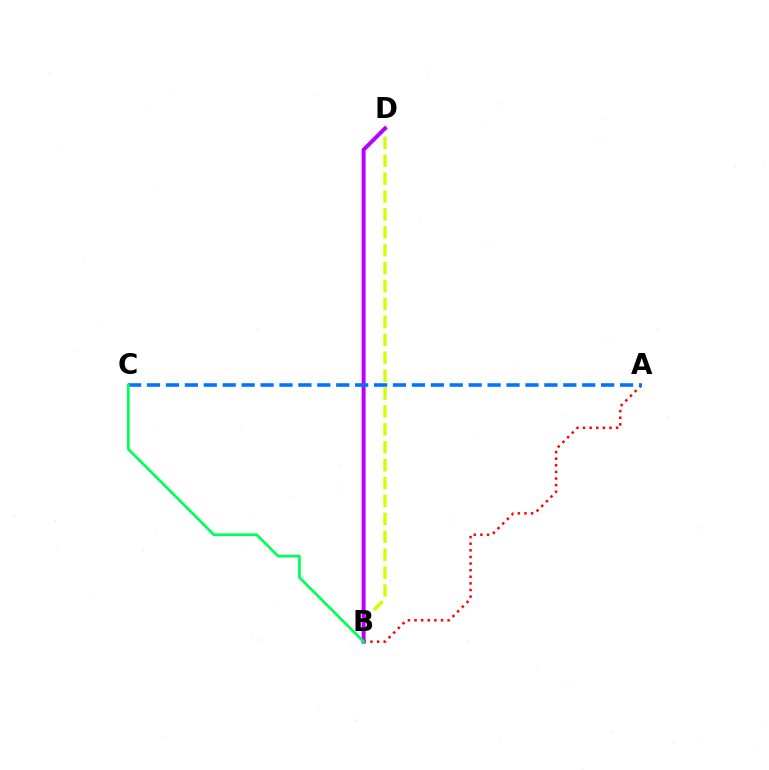{('B', 'D'): [{'color': '#d1ff00', 'line_style': 'dashed', 'thickness': 2.43}, {'color': '#b900ff', 'line_style': 'solid', 'thickness': 2.85}], ('A', 'B'): [{'color': '#ff0000', 'line_style': 'dotted', 'thickness': 1.8}], ('A', 'C'): [{'color': '#0074ff', 'line_style': 'dashed', 'thickness': 2.57}], ('B', 'C'): [{'color': '#00ff5c', 'line_style': 'solid', 'thickness': 1.96}]}